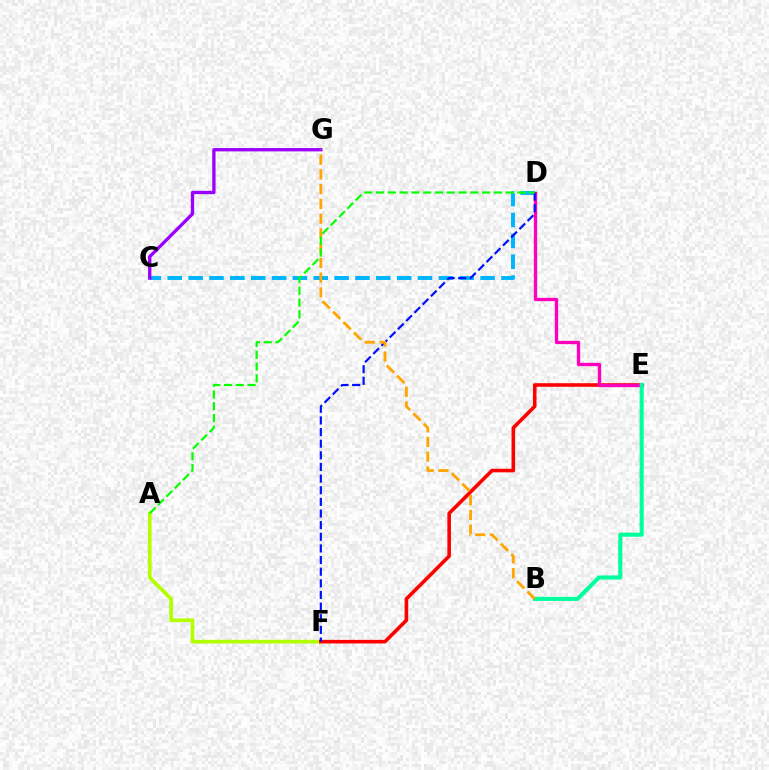{('A', 'F'): [{'color': '#b3ff00', 'line_style': 'solid', 'thickness': 2.68}], ('E', 'F'): [{'color': '#ff0000', 'line_style': 'solid', 'thickness': 2.58}], ('C', 'D'): [{'color': '#00b5ff', 'line_style': 'dashed', 'thickness': 2.83}], ('D', 'E'): [{'color': '#ff00bd', 'line_style': 'solid', 'thickness': 2.39}], ('B', 'E'): [{'color': '#00ff9d', 'line_style': 'solid', 'thickness': 2.93}], ('C', 'G'): [{'color': '#9b00ff', 'line_style': 'solid', 'thickness': 2.4}], ('D', 'F'): [{'color': '#0010ff', 'line_style': 'dashed', 'thickness': 1.58}], ('B', 'G'): [{'color': '#ffa500', 'line_style': 'dashed', 'thickness': 2.0}], ('A', 'D'): [{'color': '#08ff00', 'line_style': 'dashed', 'thickness': 1.6}]}